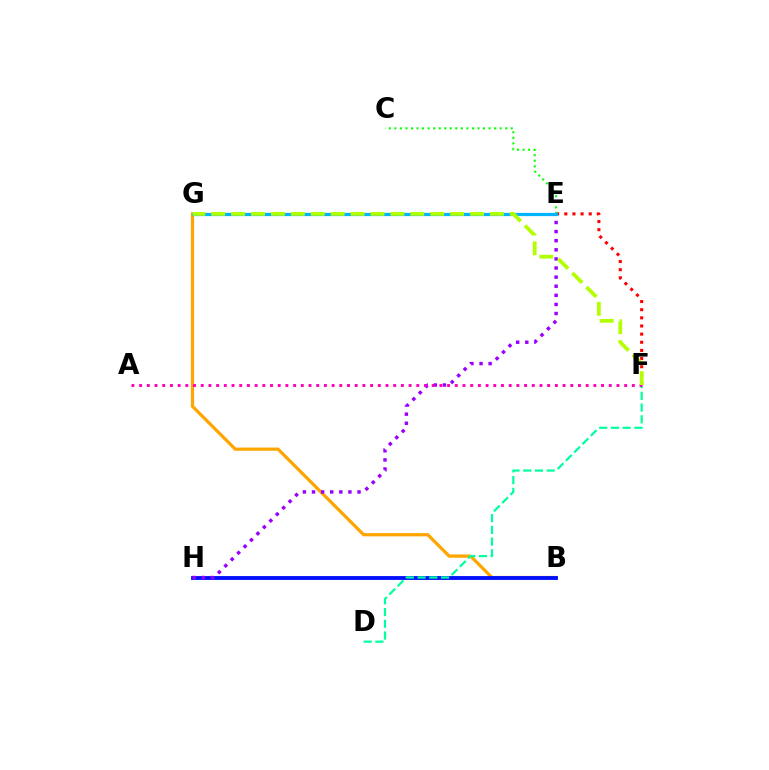{('B', 'G'): [{'color': '#ffa500', 'line_style': 'solid', 'thickness': 2.33}], ('E', 'F'): [{'color': '#ff0000', 'line_style': 'dotted', 'thickness': 2.21}], ('B', 'H'): [{'color': '#0010ff', 'line_style': 'solid', 'thickness': 2.77}], ('E', 'H'): [{'color': '#9b00ff', 'line_style': 'dotted', 'thickness': 2.47}], ('D', 'F'): [{'color': '#00ff9d', 'line_style': 'dashed', 'thickness': 1.59}], ('A', 'F'): [{'color': '#ff00bd', 'line_style': 'dotted', 'thickness': 2.09}], ('C', 'E'): [{'color': '#08ff00', 'line_style': 'dotted', 'thickness': 1.51}], ('E', 'G'): [{'color': '#00b5ff', 'line_style': 'solid', 'thickness': 2.32}], ('F', 'G'): [{'color': '#b3ff00', 'line_style': 'dashed', 'thickness': 2.7}]}